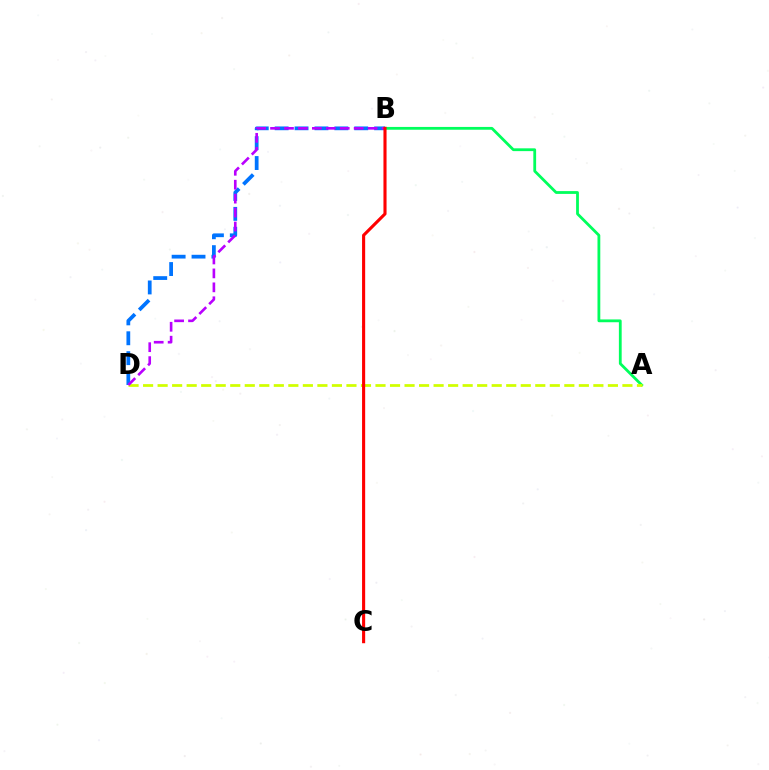{('B', 'D'): [{'color': '#0074ff', 'line_style': 'dashed', 'thickness': 2.7}, {'color': '#b900ff', 'line_style': 'dashed', 'thickness': 1.89}], ('A', 'B'): [{'color': '#00ff5c', 'line_style': 'solid', 'thickness': 2.02}], ('A', 'D'): [{'color': '#d1ff00', 'line_style': 'dashed', 'thickness': 1.97}], ('B', 'C'): [{'color': '#ff0000', 'line_style': 'solid', 'thickness': 2.23}]}